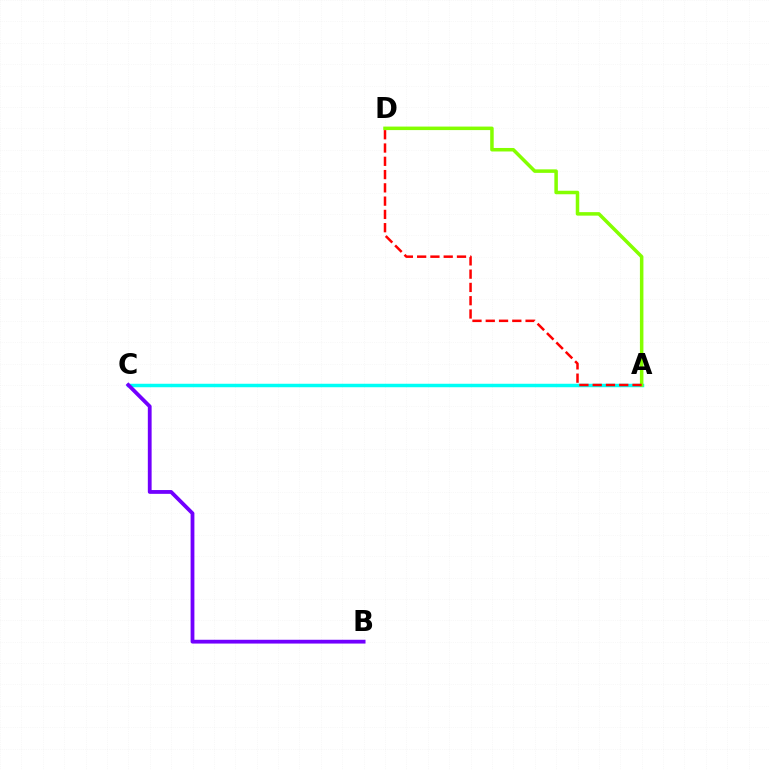{('A', 'C'): [{'color': '#00fff6', 'line_style': 'solid', 'thickness': 2.5}], ('A', 'D'): [{'color': '#84ff00', 'line_style': 'solid', 'thickness': 2.53}, {'color': '#ff0000', 'line_style': 'dashed', 'thickness': 1.8}], ('B', 'C'): [{'color': '#7200ff', 'line_style': 'solid', 'thickness': 2.73}]}